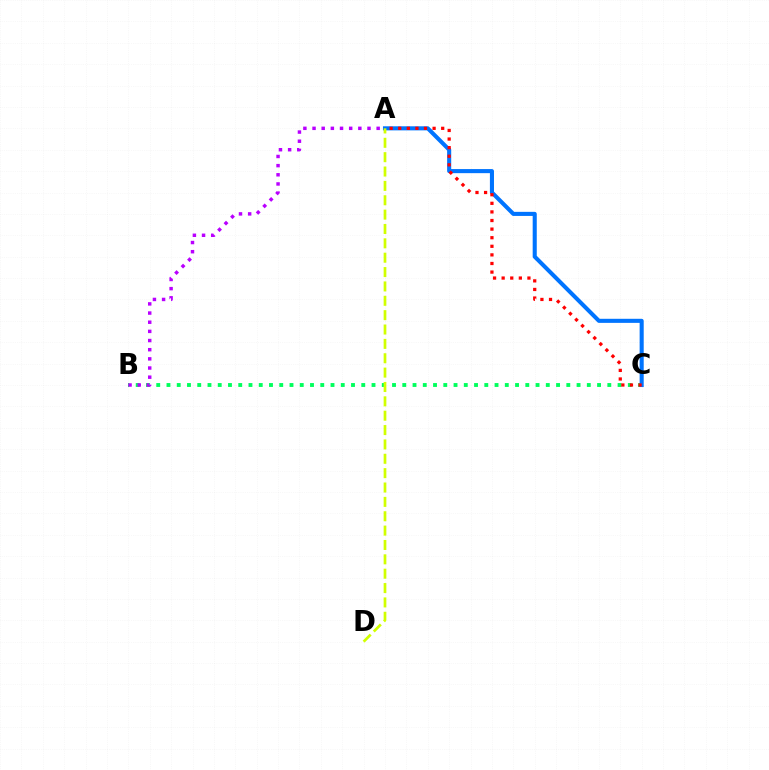{('B', 'C'): [{'color': '#00ff5c', 'line_style': 'dotted', 'thickness': 2.79}], ('A', 'C'): [{'color': '#0074ff', 'line_style': 'solid', 'thickness': 2.94}, {'color': '#ff0000', 'line_style': 'dotted', 'thickness': 2.33}], ('A', 'D'): [{'color': '#d1ff00', 'line_style': 'dashed', 'thickness': 1.95}], ('A', 'B'): [{'color': '#b900ff', 'line_style': 'dotted', 'thickness': 2.49}]}